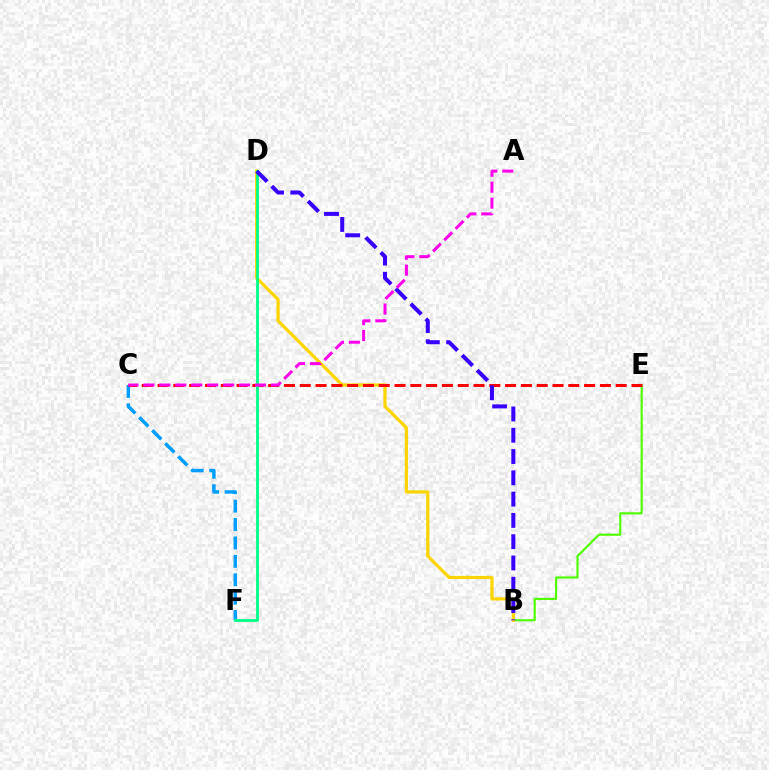{('C', 'F'): [{'color': '#009eff', 'line_style': 'dashed', 'thickness': 2.5}], ('B', 'E'): [{'color': '#4fff00', 'line_style': 'solid', 'thickness': 1.55}], ('B', 'D'): [{'color': '#ffd500', 'line_style': 'solid', 'thickness': 2.32}, {'color': '#3700ff', 'line_style': 'dashed', 'thickness': 2.89}], ('C', 'E'): [{'color': '#ff0000', 'line_style': 'dashed', 'thickness': 2.15}], ('D', 'F'): [{'color': '#00ff86', 'line_style': 'solid', 'thickness': 2.02}], ('A', 'C'): [{'color': '#ff00ed', 'line_style': 'dashed', 'thickness': 2.17}]}